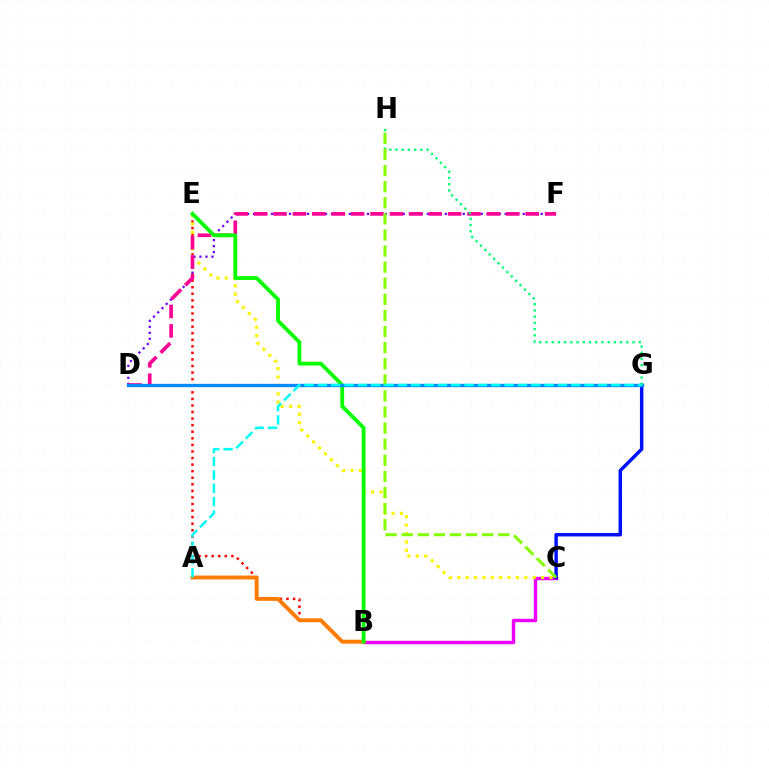{('B', 'C'): [{'color': '#ee00ff', 'line_style': 'solid', 'thickness': 2.47}], ('C', 'G'): [{'color': '#0010ff', 'line_style': 'solid', 'thickness': 2.49}], ('B', 'E'): [{'color': '#ff0000', 'line_style': 'dotted', 'thickness': 1.78}, {'color': '#08ff00', 'line_style': 'solid', 'thickness': 2.73}], ('A', 'B'): [{'color': '#ff7c00', 'line_style': 'solid', 'thickness': 2.81}], ('C', 'E'): [{'color': '#fcf500', 'line_style': 'dotted', 'thickness': 2.28}], ('D', 'F'): [{'color': '#7200ff', 'line_style': 'dotted', 'thickness': 1.63}, {'color': '#ff0094', 'line_style': 'dashed', 'thickness': 2.64}], ('D', 'G'): [{'color': '#008cff', 'line_style': 'solid', 'thickness': 2.37}], ('G', 'H'): [{'color': '#00ff74', 'line_style': 'dotted', 'thickness': 1.69}], ('C', 'H'): [{'color': '#84ff00', 'line_style': 'dashed', 'thickness': 2.19}], ('A', 'G'): [{'color': '#00fff6', 'line_style': 'dashed', 'thickness': 1.81}]}